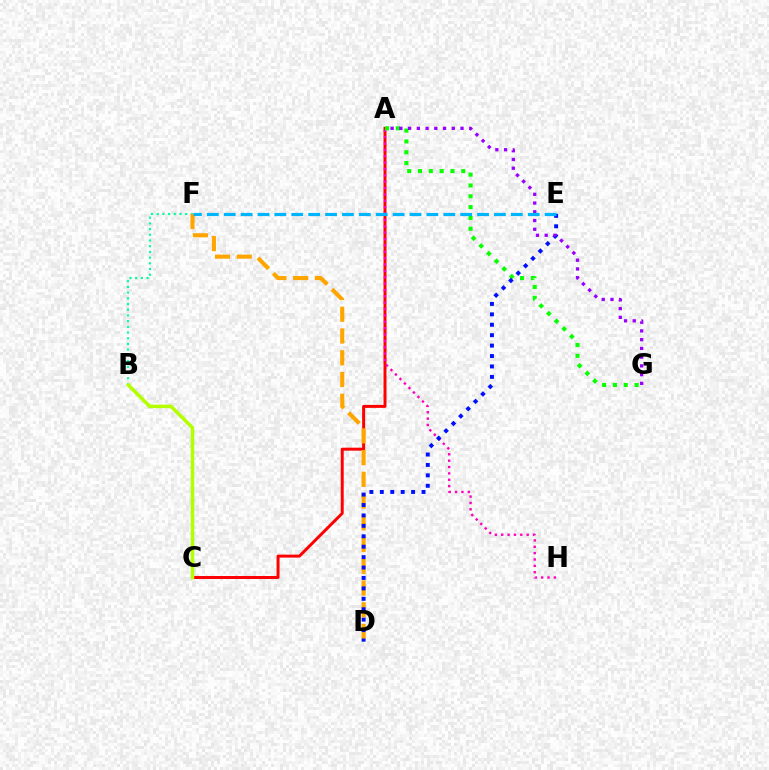{('B', 'F'): [{'color': '#00ff9d', 'line_style': 'dotted', 'thickness': 1.55}], ('A', 'C'): [{'color': '#ff0000', 'line_style': 'solid', 'thickness': 2.14}], ('A', 'H'): [{'color': '#ff00bd', 'line_style': 'dotted', 'thickness': 1.73}], ('D', 'F'): [{'color': '#ffa500', 'line_style': 'dashed', 'thickness': 2.95}], ('B', 'C'): [{'color': '#b3ff00', 'line_style': 'solid', 'thickness': 2.54}], ('A', 'G'): [{'color': '#08ff00', 'line_style': 'dotted', 'thickness': 2.94}, {'color': '#9b00ff', 'line_style': 'dotted', 'thickness': 2.37}], ('D', 'E'): [{'color': '#0010ff', 'line_style': 'dotted', 'thickness': 2.83}], ('E', 'F'): [{'color': '#00b5ff', 'line_style': 'dashed', 'thickness': 2.29}]}